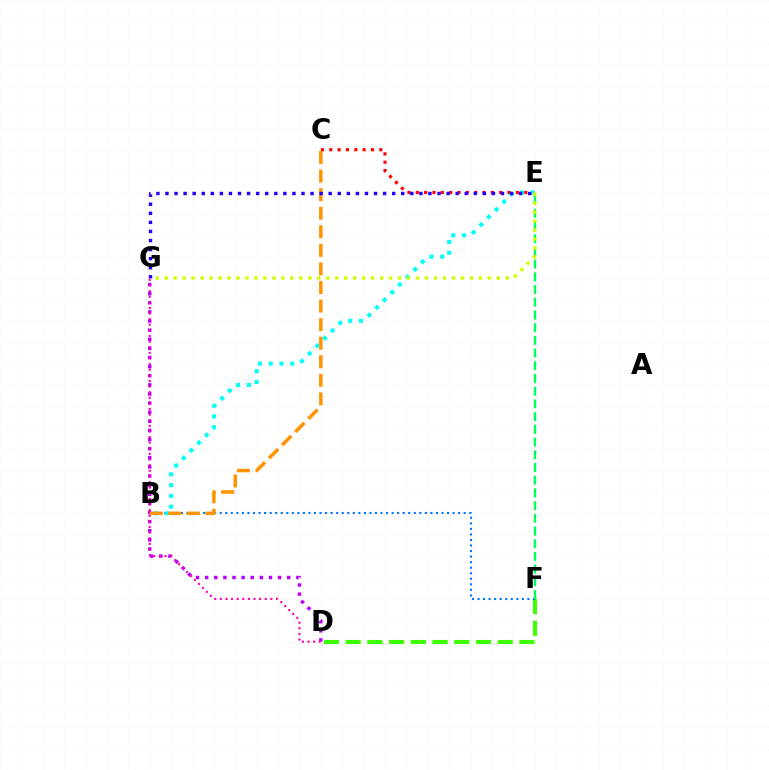{('D', 'G'): [{'color': '#b900ff', 'line_style': 'dotted', 'thickness': 2.48}, {'color': '#ff00ac', 'line_style': 'dotted', 'thickness': 1.53}], ('C', 'E'): [{'color': '#ff0000', 'line_style': 'dotted', 'thickness': 2.27}], ('D', 'F'): [{'color': '#3dff00', 'line_style': 'dashed', 'thickness': 2.95}], ('B', 'F'): [{'color': '#0074ff', 'line_style': 'dotted', 'thickness': 1.51}], ('E', 'F'): [{'color': '#00ff5c', 'line_style': 'dashed', 'thickness': 1.73}], ('B', 'E'): [{'color': '#00fff6', 'line_style': 'dotted', 'thickness': 2.93}], ('E', 'G'): [{'color': '#d1ff00', 'line_style': 'dotted', 'thickness': 2.44}, {'color': '#2500ff', 'line_style': 'dotted', 'thickness': 2.46}], ('B', 'C'): [{'color': '#ff9400', 'line_style': 'dashed', 'thickness': 2.52}]}